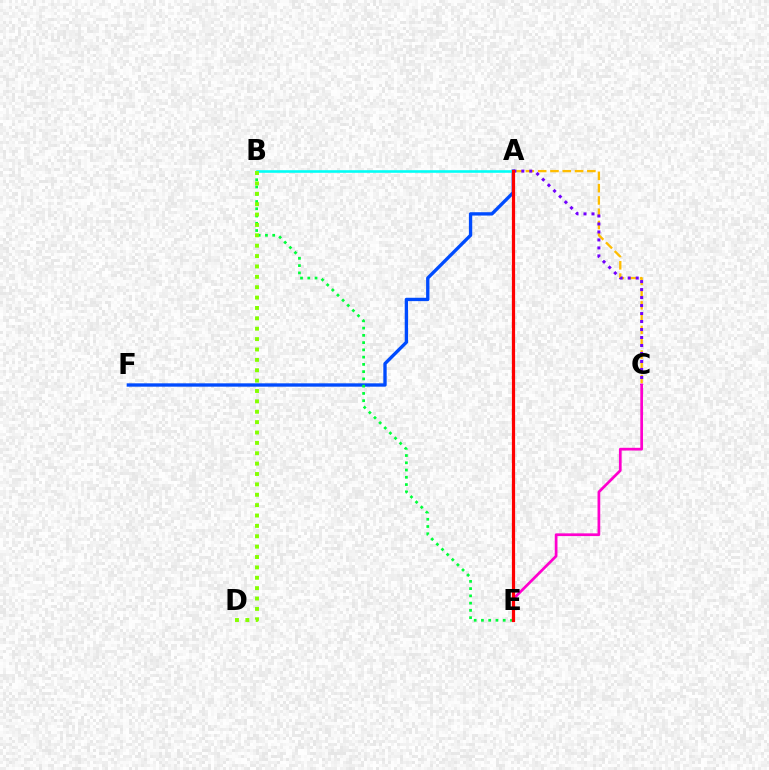{('A', 'F'): [{'color': '#004bff', 'line_style': 'solid', 'thickness': 2.41}], ('A', 'C'): [{'color': '#ffbd00', 'line_style': 'dashed', 'thickness': 1.67}, {'color': '#7200ff', 'line_style': 'dotted', 'thickness': 2.17}], ('B', 'E'): [{'color': '#00ff39', 'line_style': 'dotted', 'thickness': 1.97}], ('A', 'B'): [{'color': '#00fff6', 'line_style': 'solid', 'thickness': 1.87}], ('C', 'E'): [{'color': '#ff00cf', 'line_style': 'solid', 'thickness': 1.96}], ('A', 'E'): [{'color': '#ff0000', 'line_style': 'solid', 'thickness': 2.31}], ('B', 'D'): [{'color': '#84ff00', 'line_style': 'dotted', 'thickness': 2.82}]}